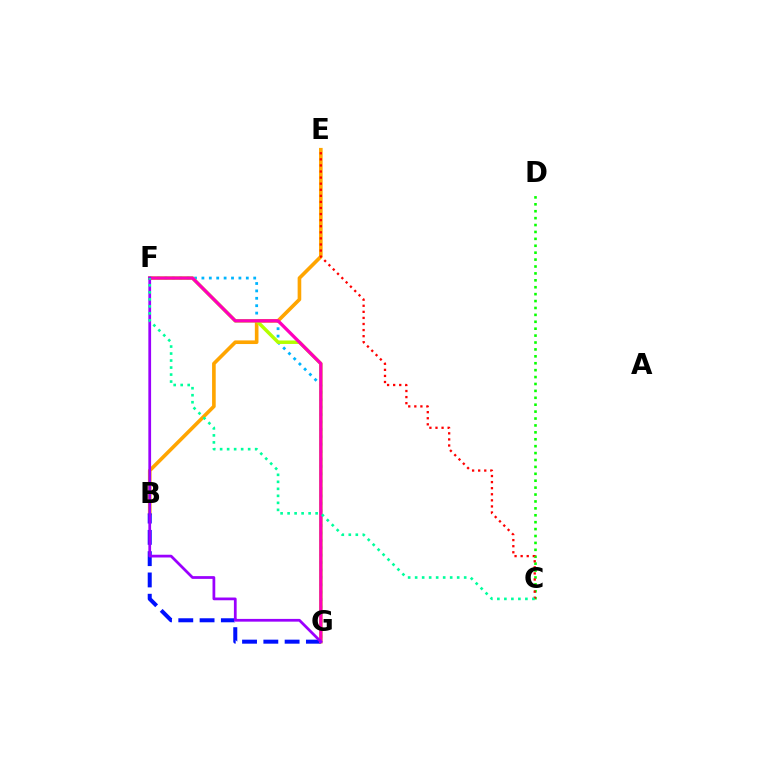{('F', 'G'): [{'color': '#00b5ff', 'line_style': 'dotted', 'thickness': 2.01}, {'color': '#b3ff00', 'line_style': 'solid', 'thickness': 2.51}, {'color': '#ff00bd', 'line_style': 'solid', 'thickness': 2.37}, {'color': '#9b00ff', 'line_style': 'solid', 'thickness': 1.98}], ('C', 'D'): [{'color': '#08ff00', 'line_style': 'dotted', 'thickness': 1.88}], ('B', 'E'): [{'color': '#ffa500', 'line_style': 'solid', 'thickness': 2.61}], ('B', 'G'): [{'color': '#0010ff', 'line_style': 'dashed', 'thickness': 2.89}], ('C', 'E'): [{'color': '#ff0000', 'line_style': 'dotted', 'thickness': 1.65}], ('C', 'F'): [{'color': '#00ff9d', 'line_style': 'dotted', 'thickness': 1.9}]}